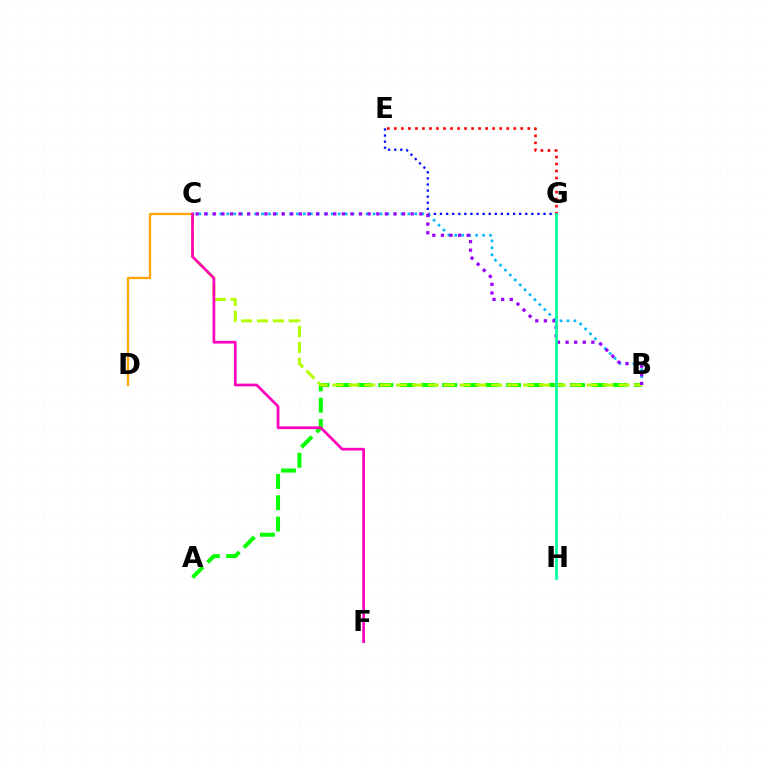{('E', 'G'): [{'color': '#0010ff', 'line_style': 'dotted', 'thickness': 1.65}, {'color': '#ff0000', 'line_style': 'dotted', 'thickness': 1.91}], ('A', 'B'): [{'color': '#08ff00', 'line_style': 'dashed', 'thickness': 2.89}], ('C', 'D'): [{'color': '#ffa500', 'line_style': 'solid', 'thickness': 1.62}], ('B', 'C'): [{'color': '#b3ff00', 'line_style': 'dashed', 'thickness': 2.16}, {'color': '#00b5ff', 'line_style': 'dotted', 'thickness': 1.89}, {'color': '#9b00ff', 'line_style': 'dotted', 'thickness': 2.34}], ('C', 'F'): [{'color': '#ff00bd', 'line_style': 'solid', 'thickness': 1.95}], ('G', 'H'): [{'color': '#00ff9d', 'line_style': 'solid', 'thickness': 1.92}]}